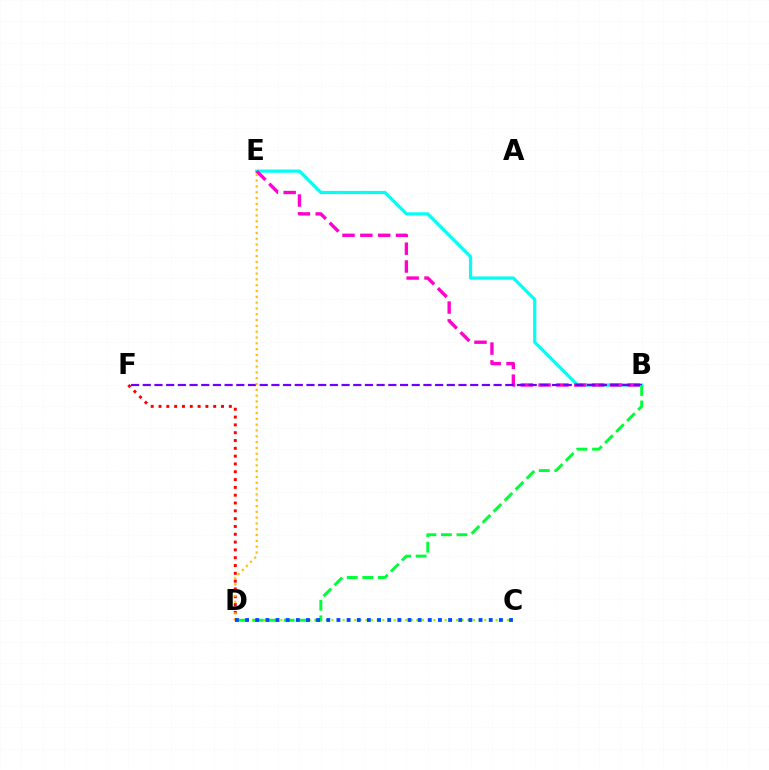{('D', 'F'): [{'color': '#ff0000', 'line_style': 'dotted', 'thickness': 2.12}], ('C', 'D'): [{'color': '#84ff00', 'line_style': 'dotted', 'thickness': 1.54}, {'color': '#004bff', 'line_style': 'dotted', 'thickness': 2.76}], ('B', 'E'): [{'color': '#00fff6', 'line_style': 'solid', 'thickness': 2.31}, {'color': '#ff00cf', 'line_style': 'dashed', 'thickness': 2.42}], ('B', 'F'): [{'color': '#7200ff', 'line_style': 'dashed', 'thickness': 1.59}], ('D', 'E'): [{'color': '#ffbd00', 'line_style': 'dotted', 'thickness': 1.58}], ('B', 'D'): [{'color': '#00ff39', 'line_style': 'dashed', 'thickness': 2.11}]}